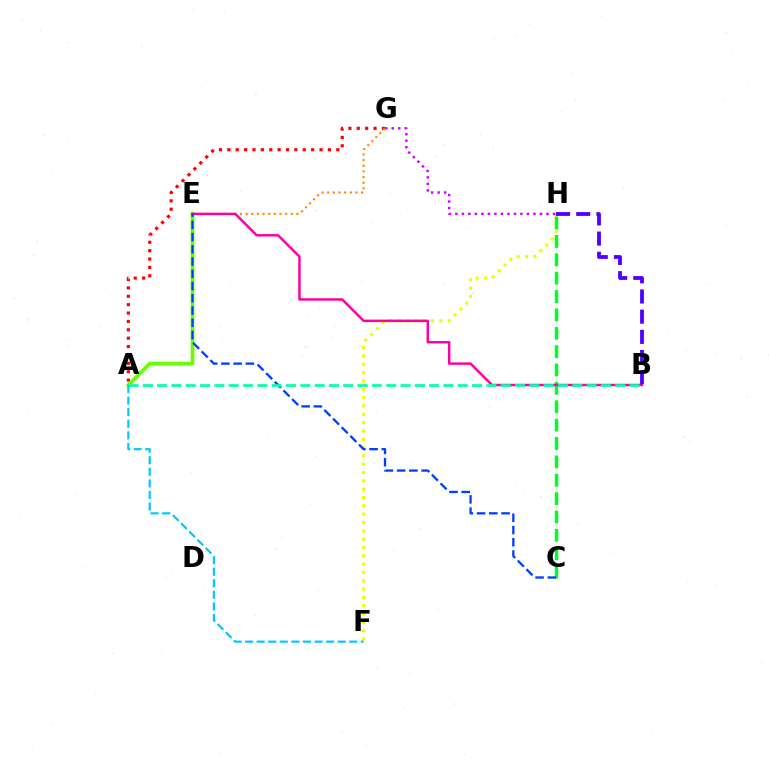{('F', 'H'): [{'color': '#eeff00', 'line_style': 'dotted', 'thickness': 2.26}], ('C', 'H'): [{'color': '#00ff27', 'line_style': 'dashed', 'thickness': 2.5}], ('A', 'G'): [{'color': '#ff0000', 'line_style': 'dotted', 'thickness': 2.28}], ('A', 'E'): [{'color': '#66ff00', 'line_style': 'solid', 'thickness': 2.68}], ('E', 'G'): [{'color': '#ff8800', 'line_style': 'dotted', 'thickness': 1.54}], ('B', 'E'): [{'color': '#ff00a0', 'line_style': 'solid', 'thickness': 1.77}], ('C', 'E'): [{'color': '#003fff', 'line_style': 'dashed', 'thickness': 1.66}], ('A', 'B'): [{'color': '#00ffaf', 'line_style': 'dashed', 'thickness': 1.94}], ('B', 'H'): [{'color': '#4f00ff', 'line_style': 'dashed', 'thickness': 2.74}], ('A', 'F'): [{'color': '#00c7ff', 'line_style': 'dashed', 'thickness': 1.57}], ('G', 'H'): [{'color': '#d600ff', 'line_style': 'dotted', 'thickness': 1.77}]}